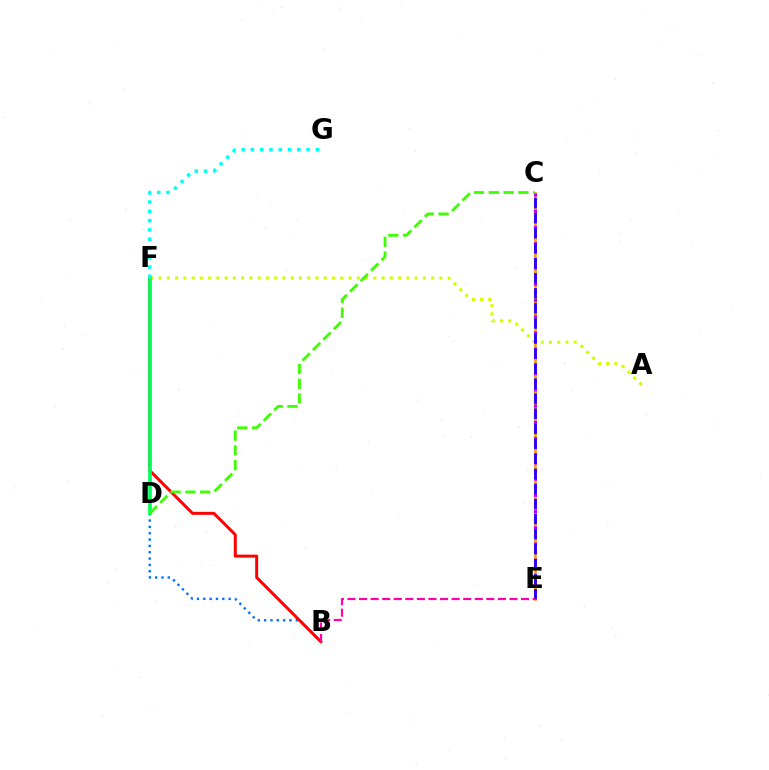{('A', 'F'): [{'color': '#d1ff00', 'line_style': 'dotted', 'thickness': 2.24}], ('B', 'D'): [{'color': '#0074ff', 'line_style': 'dotted', 'thickness': 1.72}], ('B', 'F'): [{'color': '#ff0000', 'line_style': 'solid', 'thickness': 2.14}], ('D', 'F'): [{'color': '#00ff5c', 'line_style': 'solid', 'thickness': 2.64}], ('C', 'E'): [{'color': '#ff9400', 'line_style': 'solid', 'thickness': 1.88}, {'color': '#b900ff', 'line_style': 'dotted', 'thickness': 2.21}, {'color': '#2500ff', 'line_style': 'dashed', 'thickness': 2.04}], ('F', 'G'): [{'color': '#00fff6', 'line_style': 'dotted', 'thickness': 2.52}], ('C', 'D'): [{'color': '#3dff00', 'line_style': 'dashed', 'thickness': 2.01}], ('B', 'E'): [{'color': '#ff00ac', 'line_style': 'dashed', 'thickness': 1.57}]}